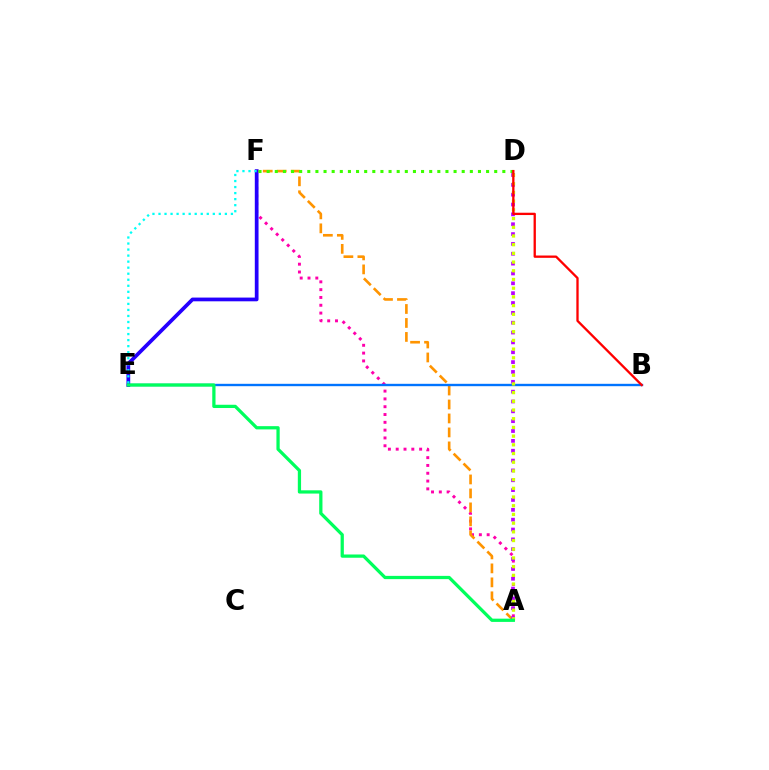{('A', 'F'): [{'color': '#ff00ac', 'line_style': 'dotted', 'thickness': 2.12}, {'color': '#ff9400', 'line_style': 'dashed', 'thickness': 1.9}], ('B', 'E'): [{'color': '#0074ff', 'line_style': 'solid', 'thickness': 1.71}], ('E', 'F'): [{'color': '#2500ff', 'line_style': 'solid', 'thickness': 2.69}, {'color': '#00fff6', 'line_style': 'dotted', 'thickness': 1.64}], ('A', 'D'): [{'color': '#b900ff', 'line_style': 'dotted', 'thickness': 2.68}, {'color': '#d1ff00', 'line_style': 'dotted', 'thickness': 2.36}], ('D', 'F'): [{'color': '#3dff00', 'line_style': 'dotted', 'thickness': 2.21}], ('A', 'E'): [{'color': '#00ff5c', 'line_style': 'solid', 'thickness': 2.34}], ('B', 'D'): [{'color': '#ff0000', 'line_style': 'solid', 'thickness': 1.67}]}